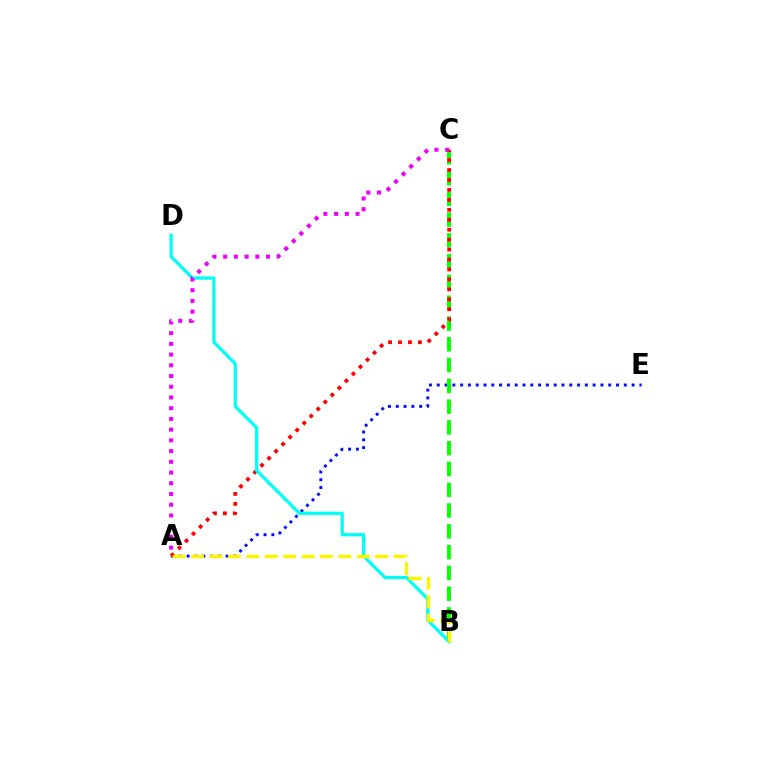{('A', 'E'): [{'color': '#0010ff', 'line_style': 'dotted', 'thickness': 2.12}], ('B', 'C'): [{'color': '#08ff00', 'line_style': 'dashed', 'thickness': 2.82}], ('A', 'C'): [{'color': '#ff0000', 'line_style': 'dotted', 'thickness': 2.7}, {'color': '#ee00ff', 'line_style': 'dotted', 'thickness': 2.91}], ('B', 'D'): [{'color': '#00fff6', 'line_style': 'solid', 'thickness': 2.33}], ('A', 'B'): [{'color': '#fcf500', 'line_style': 'dashed', 'thickness': 2.5}]}